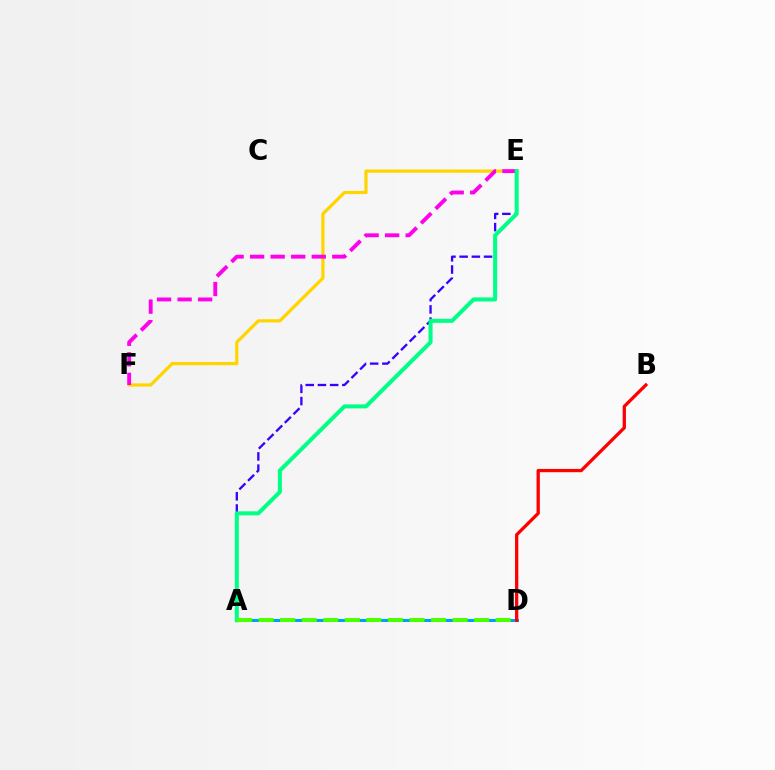{('A', 'E'): [{'color': '#3700ff', 'line_style': 'dashed', 'thickness': 1.66}, {'color': '#00ff86', 'line_style': 'solid', 'thickness': 2.9}], ('A', 'D'): [{'color': '#009eff', 'line_style': 'solid', 'thickness': 2.15}, {'color': '#4fff00', 'line_style': 'dashed', 'thickness': 2.93}], ('B', 'D'): [{'color': '#ff0000', 'line_style': 'solid', 'thickness': 2.36}], ('E', 'F'): [{'color': '#ffd500', 'line_style': 'solid', 'thickness': 2.31}, {'color': '#ff00ed', 'line_style': 'dashed', 'thickness': 2.79}]}